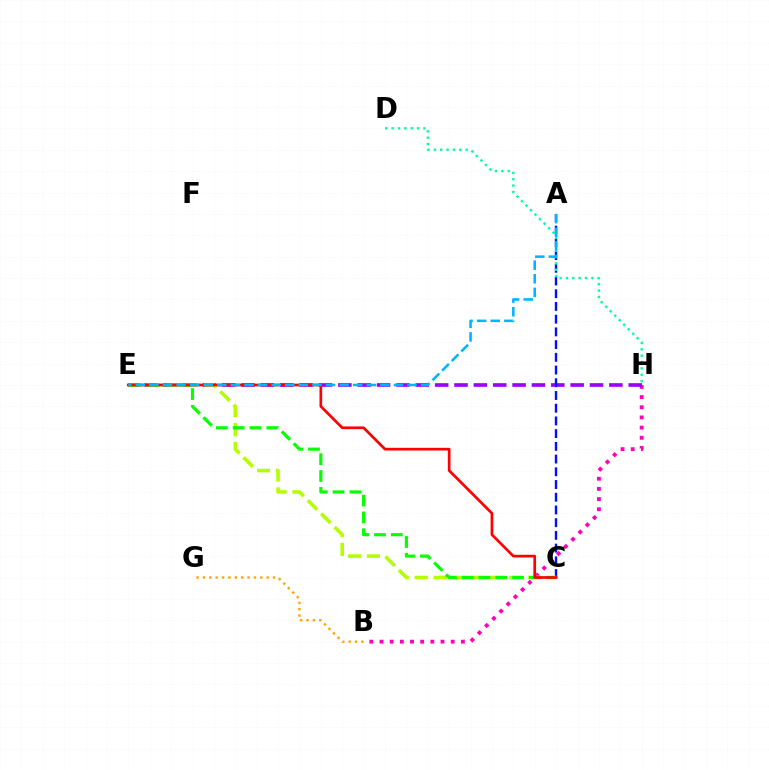{('B', 'H'): [{'color': '#ff00bd', 'line_style': 'dotted', 'thickness': 2.76}], ('E', 'H'): [{'color': '#9b00ff', 'line_style': 'dashed', 'thickness': 2.63}], ('A', 'C'): [{'color': '#0010ff', 'line_style': 'dashed', 'thickness': 1.73}], ('C', 'E'): [{'color': '#b3ff00', 'line_style': 'dashed', 'thickness': 2.57}, {'color': '#08ff00', 'line_style': 'dashed', 'thickness': 2.29}, {'color': '#ff0000', 'line_style': 'solid', 'thickness': 1.94}], ('D', 'H'): [{'color': '#00ff9d', 'line_style': 'dotted', 'thickness': 1.73}], ('A', 'E'): [{'color': '#00b5ff', 'line_style': 'dashed', 'thickness': 1.85}], ('B', 'G'): [{'color': '#ffa500', 'line_style': 'dotted', 'thickness': 1.73}]}